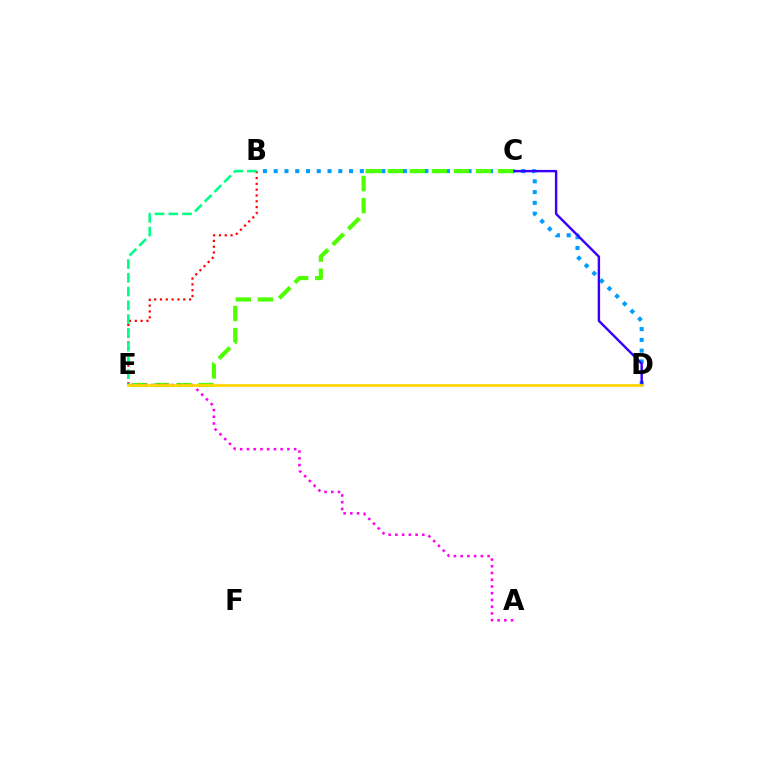{('B', 'D'): [{'color': '#009eff', 'line_style': 'dotted', 'thickness': 2.93}], ('C', 'D'): [{'color': '#3700ff', 'line_style': 'solid', 'thickness': 1.74}], ('B', 'E'): [{'color': '#ff0000', 'line_style': 'dotted', 'thickness': 1.58}, {'color': '#00ff86', 'line_style': 'dashed', 'thickness': 1.87}], ('C', 'E'): [{'color': '#4fff00', 'line_style': 'dashed', 'thickness': 3.0}], ('A', 'E'): [{'color': '#ff00ed', 'line_style': 'dotted', 'thickness': 1.83}], ('D', 'E'): [{'color': '#ffd500', 'line_style': 'solid', 'thickness': 1.96}]}